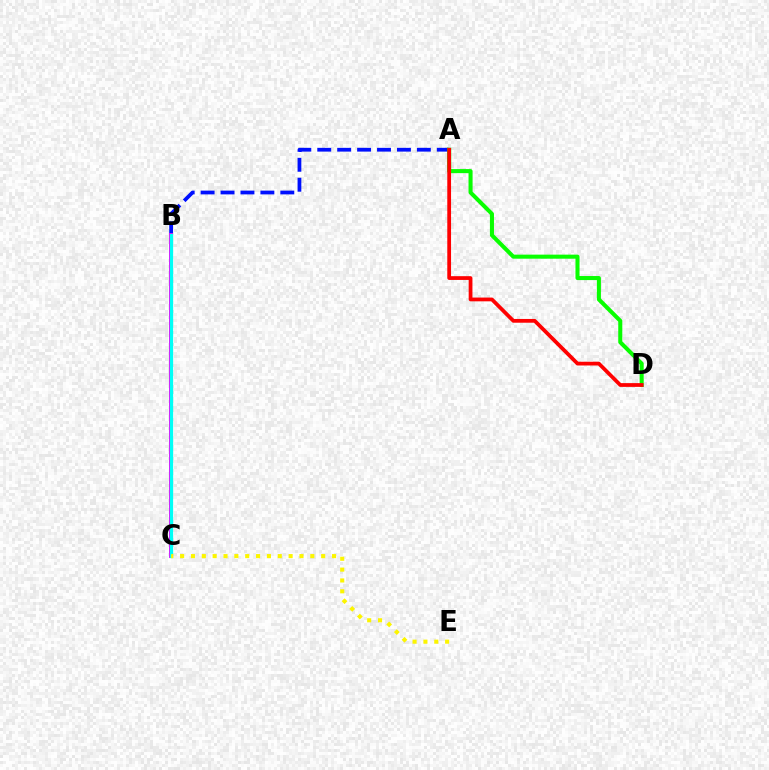{('A', 'B'): [{'color': '#0010ff', 'line_style': 'dashed', 'thickness': 2.71}], ('B', 'C'): [{'color': '#ee00ff', 'line_style': 'solid', 'thickness': 2.84}, {'color': '#00fff6', 'line_style': 'solid', 'thickness': 2.36}], ('A', 'D'): [{'color': '#08ff00', 'line_style': 'solid', 'thickness': 2.92}, {'color': '#ff0000', 'line_style': 'solid', 'thickness': 2.71}], ('C', 'E'): [{'color': '#fcf500', 'line_style': 'dotted', 'thickness': 2.95}]}